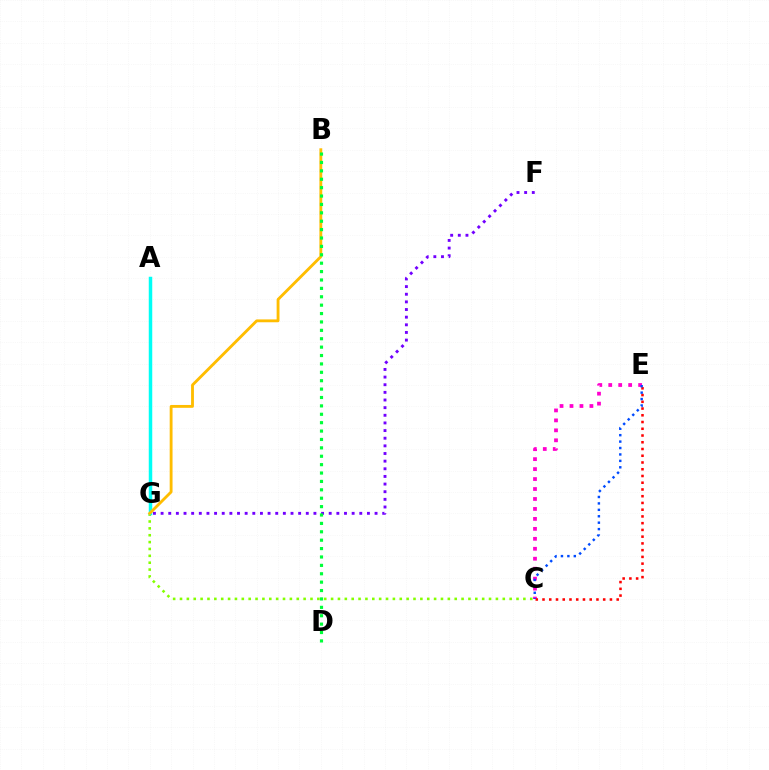{('C', 'G'): [{'color': '#84ff00', 'line_style': 'dotted', 'thickness': 1.87}], ('F', 'G'): [{'color': '#7200ff', 'line_style': 'dotted', 'thickness': 2.08}], ('C', 'E'): [{'color': '#ff00cf', 'line_style': 'dotted', 'thickness': 2.71}, {'color': '#ff0000', 'line_style': 'dotted', 'thickness': 1.83}, {'color': '#004bff', 'line_style': 'dotted', 'thickness': 1.75}], ('A', 'G'): [{'color': '#00fff6', 'line_style': 'solid', 'thickness': 2.51}], ('B', 'G'): [{'color': '#ffbd00', 'line_style': 'solid', 'thickness': 2.05}], ('B', 'D'): [{'color': '#00ff39', 'line_style': 'dotted', 'thickness': 2.28}]}